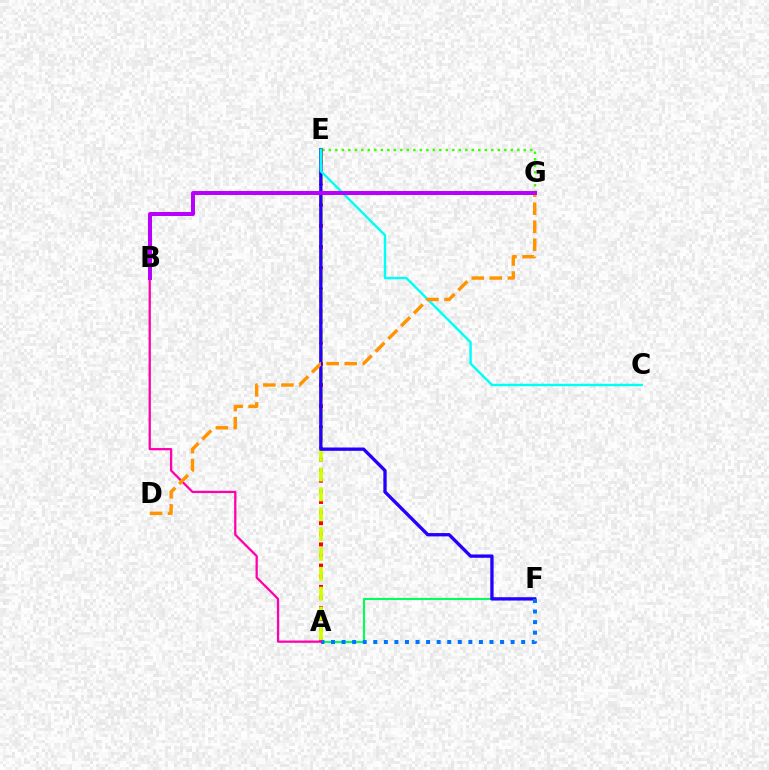{('E', 'G'): [{'color': '#3dff00', 'line_style': 'dotted', 'thickness': 1.77}], ('A', 'F'): [{'color': '#00ff5c', 'line_style': 'solid', 'thickness': 1.51}, {'color': '#0074ff', 'line_style': 'dotted', 'thickness': 2.87}], ('A', 'E'): [{'color': '#ff0000', 'line_style': 'dotted', 'thickness': 2.89}, {'color': '#d1ff00', 'line_style': 'dashed', 'thickness': 2.7}], ('E', 'F'): [{'color': '#2500ff', 'line_style': 'solid', 'thickness': 2.39}], ('A', 'B'): [{'color': '#ff00ac', 'line_style': 'solid', 'thickness': 1.64}], ('C', 'E'): [{'color': '#00fff6', 'line_style': 'solid', 'thickness': 1.75}], ('D', 'G'): [{'color': '#ff9400', 'line_style': 'dashed', 'thickness': 2.45}], ('B', 'G'): [{'color': '#b900ff', 'line_style': 'solid', 'thickness': 2.86}]}